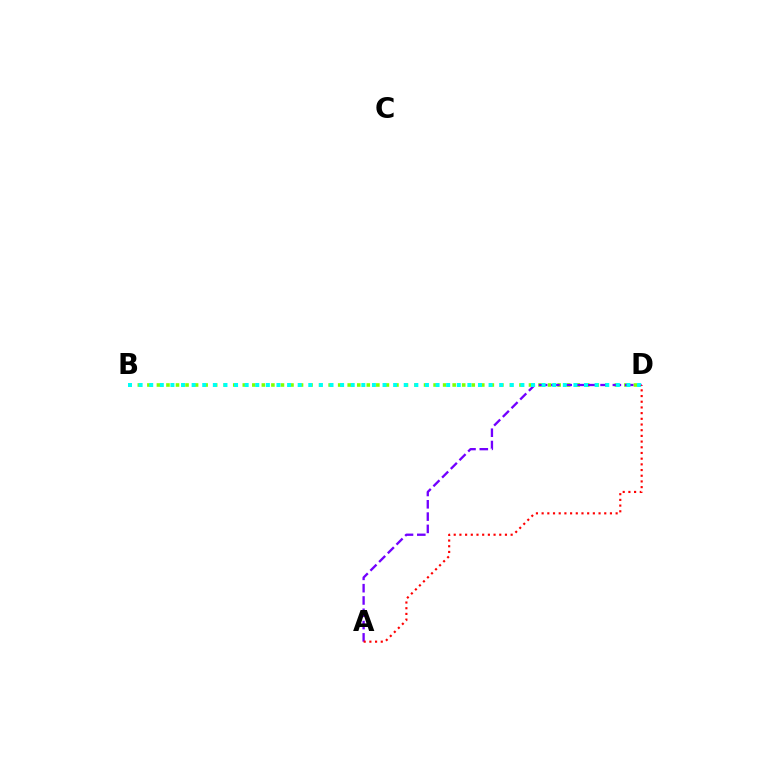{('B', 'D'): [{'color': '#84ff00', 'line_style': 'dotted', 'thickness': 2.59}, {'color': '#00fff6', 'line_style': 'dotted', 'thickness': 2.88}], ('A', 'D'): [{'color': '#7200ff', 'line_style': 'dashed', 'thickness': 1.67}, {'color': '#ff0000', 'line_style': 'dotted', 'thickness': 1.55}]}